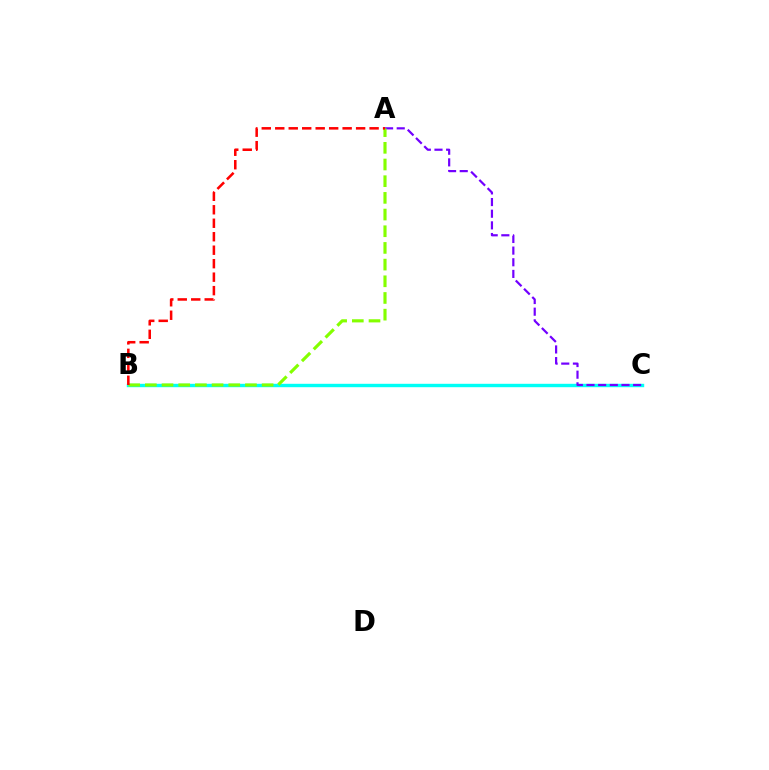{('B', 'C'): [{'color': '#00fff6', 'line_style': 'solid', 'thickness': 2.45}], ('A', 'C'): [{'color': '#7200ff', 'line_style': 'dashed', 'thickness': 1.58}], ('A', 'B'): [{'color': '#84ff00', 'line_style': 'dashed', 'thickness': 2.27}, {'color': '#ff0000', 'line_style': 'dashed', 'thickness': 1.83}]}